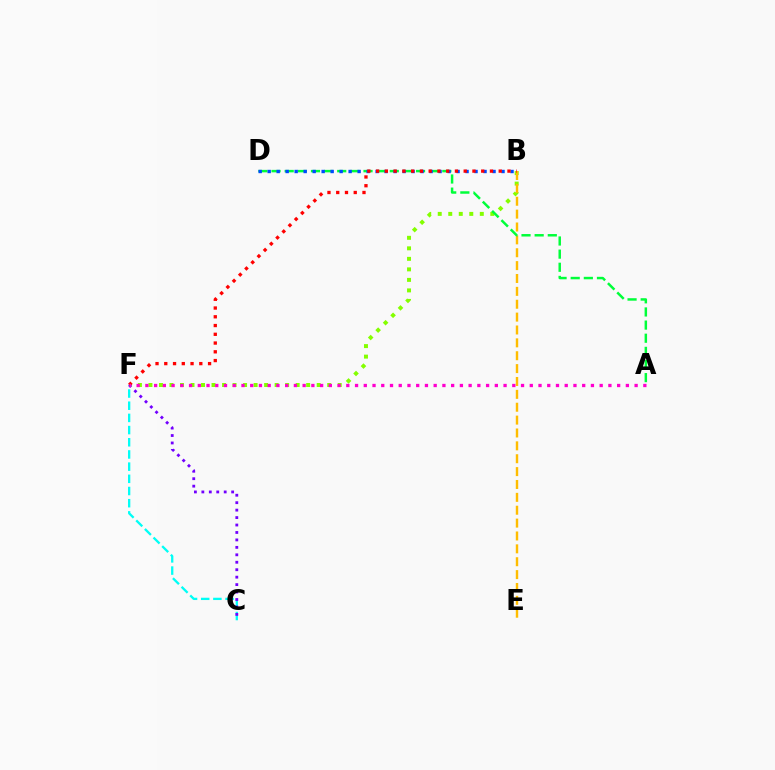{('B', 'F'): [{'color': '#84ff00', 'line_style': 'dotted', 'thickness': 2.86}, {'color': '#ff0000', 'line_style': 'dotted', 'thickness': 2.38}], ('B', 'E'): [{'color': '#ffbd00', 'line_style': 'dashed', 'thickness': 1.75}], ('A', 'D'): [{'color': '#00ff39', 'line_style': 'dashed', 'thickness': 1.78}], ('C', 'F'): [{'color': '#00fff6', 'line_style': 'dashed', 'thickness': 1.66}, {'color': '#7200ff', 'line_style': 'dotted', 'thickness': 2.02}], ('B', 'D'): [{'color': '#004bff', 'line_style': 'dotted', 'thickness': 2.44}], ('A', 'F'): [{'color': '#ff00cf', 'line_style': 'dotted', 'thickness': 2.37}]}